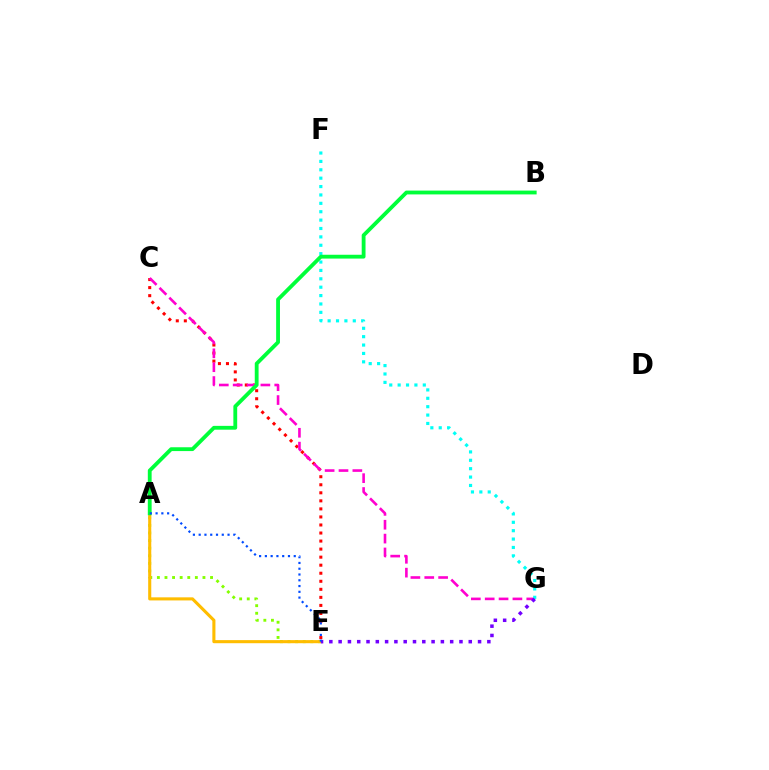{('C', 'E'): [{'color': '#ff0000', 'line_style': 'dotted', 'thickness': 2.19}], ('C', 'G'): [{'color': '#ff00cf', 'line_style': 'dashed', 'thickness': 1.88}], ('A', 'E'): [{'color': '#84ff00', 'line_style': 'dotted', 'thickness': 2.06}, {'color': '#ffbd00', 'line_style': 'solid', 'thickness': 2.22}, {'color': '#004bff', 'line_style': 'dotted', 'thickness': 1.57}], ('F', 'G'): [{'color': '#00fff6', 'line_style': 'dotted', 'thickness': 2.28}], ('E', 'G'): [{'color': '#7200ff', 'line_style': 'dotted', 'thickness': 2.53}], ('A', 'B'): [{'color': '#00ff39', 'line_style': 'solid', 'thickness': 2.75}]}